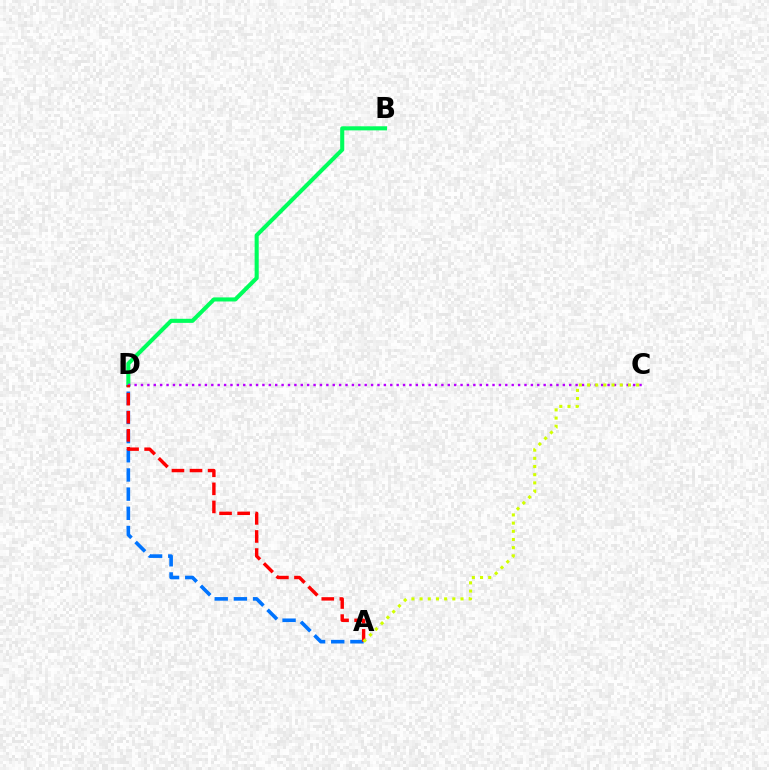{('B', 'D'): [{'color': '#00ff5c', 'line_style': 'solid', 'thickness': 2.93}], ('C', 'D'): [{'color': '#b900ff', 'line_style': 'dotted', 'thickness': 1.74}], ('A', 'D'): [{'color': '#0074ff', 'line_style': 'dashed', 'thickness': 2.61}, {'color': '#ff0000', 'line_style': 'dashed', 'thickness': 2.46}], ('A', 'C'): [{'color': '#d1ff00', 'line_style': 'dotted', 'thickness': 2.22}]}